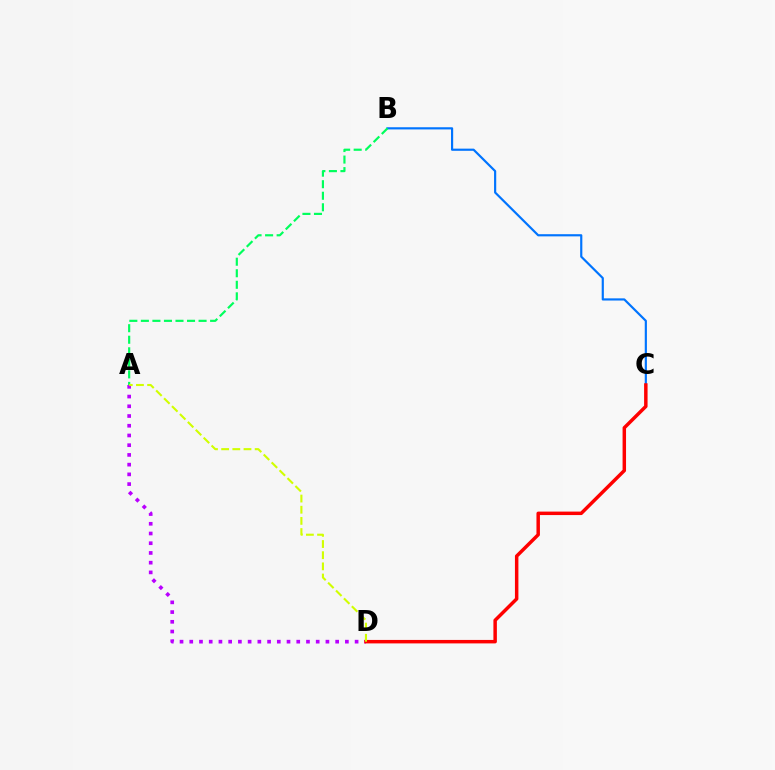{('B', 'C'): [{'color': '#0074ff', 'line_style': 'solid', 'thickness': 1.57}], ('A', 'B'): [{'color': '#00ff5c', 'line_style': 'dashed', 'thickness': 1.57}], ('A', 'D'): [{'color': '#b900ff', 'line_style': 'dotted', 'thickness': 2.64}, {'color': '#d1ff00', 'line_style': 'dashed', 'thickness': 1.52}], ('C', 'D'): [{'color': '#ff0000', 'line_style': 'solid', 'thickness': 2.5}]}